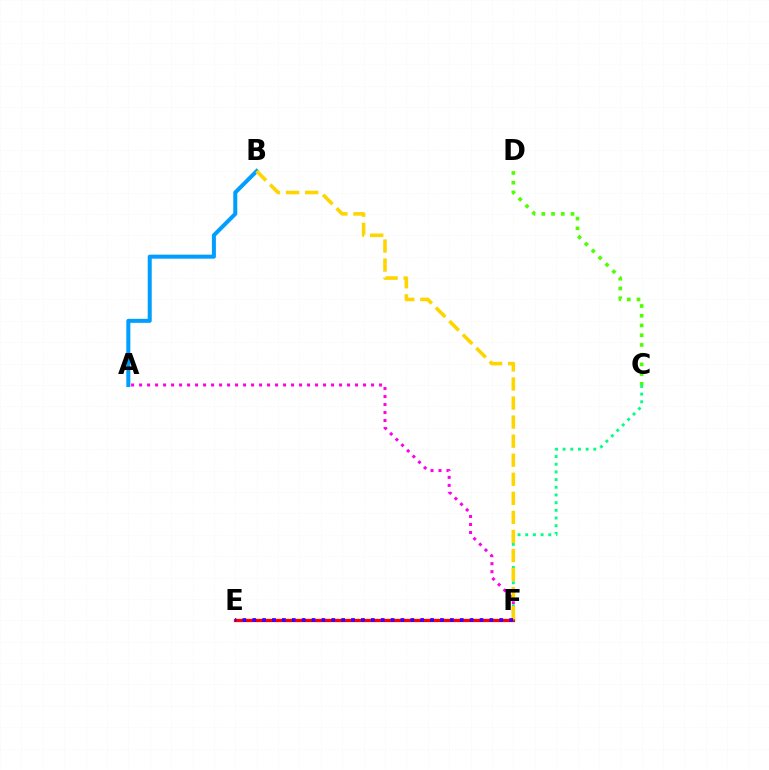{('A', 'F'): [{'color': '#ff00ed', 'line_style': 'dotted', 'thickness': 2.17}], ('E', 'F'): [{'color': '#ff0000', 'line_style': 'solid', 'thickness': 2.33}, {'color': '#3700ff', 'line_style': 'dotted', 'thickness': 2.68}], ('C', 'F'): [{'color': '#00ff86', 'line_style': 'dotted', 'thickness': 2.09}], ('C', 'D'): [{'color': '#4fff00', 'line_style': 'dotted', 'thickness': 2.64}], ('A', 'B'): [{'color': '#009eff', 'line_style': 'solid', 'thickness': 2.89}], ('B', 'F'): [{'color': '#ffd500', 'line_style': 'dashed', 'thickness': 2.59}]}